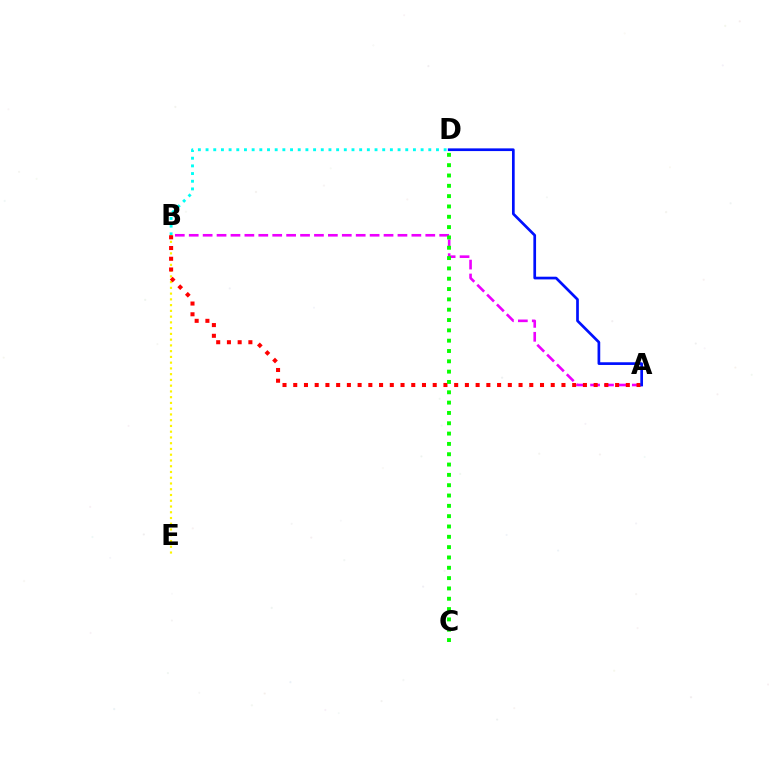{('B', 'D'): [{'color': '#00fff6', 'line_style': 'dotted', 'thickness': 2.09}], ('B', 'E'): [{'color': '#fcf500', 'line_style': 'dotted', 'thickness': 1.56}], ('A', 'B'): [{'color': '#ee00ff', 'line_style': 'dashed', 'thickness': 1.89}, {'color': '#ff0000', 'line_style': 'dotted', 'thickness': 2.92}], ('A', 'D'): [{'color': '#0010ff', 'line_style': 'solid', 'thickness': 1.94}], ('C', 'D'): [{'color': '#08ff00', 'line_style': 'dotted', 'thickness': 2.8}]}